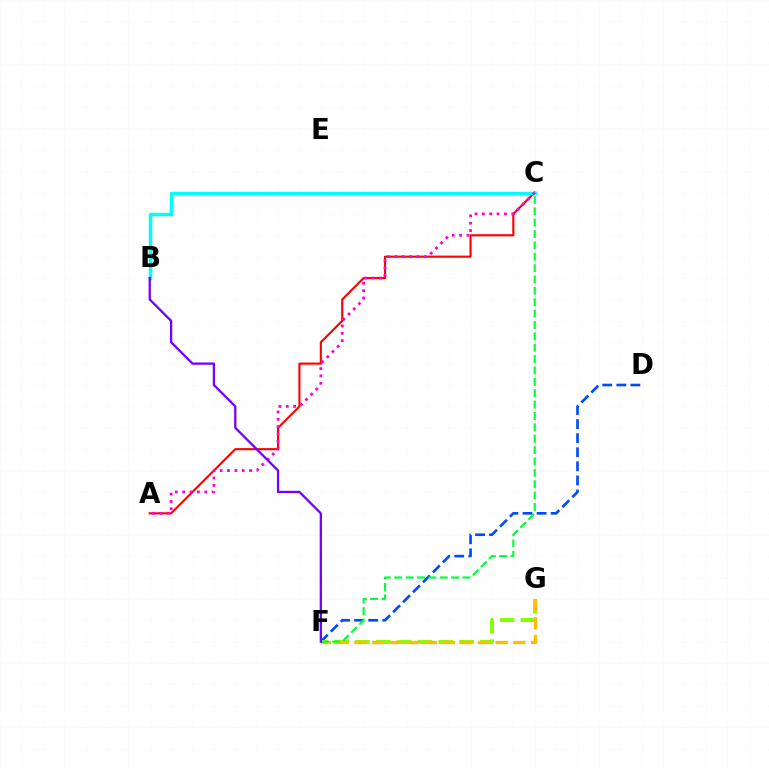{('D', 'F'): [{'color': '#004bff', 'line_style': 'dashed', 'thickness': 1.91}], ('A', 'C'): [{'color': '#ff0000', 'line_style': 'solid', 'thickness': 1.53}, {'color': '#ff00cf', 'line_style': 'dotted', 'thickness': 2.0}], ('F', 'G'): [{'color': '#84ff00', 'line_style': 'dashed', 'thickness': 2.83}, {'color': '#ffbd00', 'line_style': 'dashed', 'thickness': 2.4}], ('B', 'C'): [{'color': '#00fff6', 'line_style': 'solid', 'thickness': 2.51}], ('C', 'F'): [{'color': '#00ff39', 'line_style': 'dashed', 'thickness': 1.54}], ('B', 'F'): [{'color': '#7200ff', 'line_style': 'solid', 'thickness': 1.63}]}